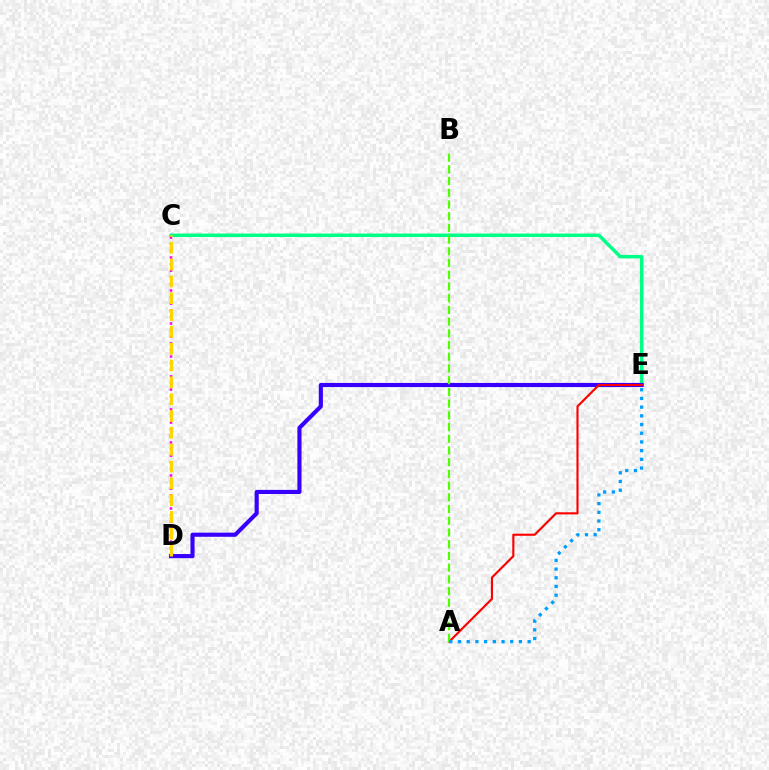{('C', 'E'): [{'color': '#00ff86', 'line_style': 'solid', 'thickness': 2.49}], ('D', 'E'): [{'color': '#3700ff', 'line_style': 'solid', 'thickness': 2.97}], ('C', 'D'): [{'color': '#ff00ed', 'line_style': 'dotted', 'thickness': 1.8}, {'color': '#ffd500', 'line_style': 'dashed', 'thickness': 2.29}], ('A', 'E'): [{'color': '#ff0000', 'line_style': 'solid', 'thickness': 1.54}, {'color': '#009eff', 'line_style': 'dotted', 'thickness': 2.36}], ('A', 'B'): [{'color': '#4fff00', 'line_style': 'dashed', 'thickness': 1.59}]}